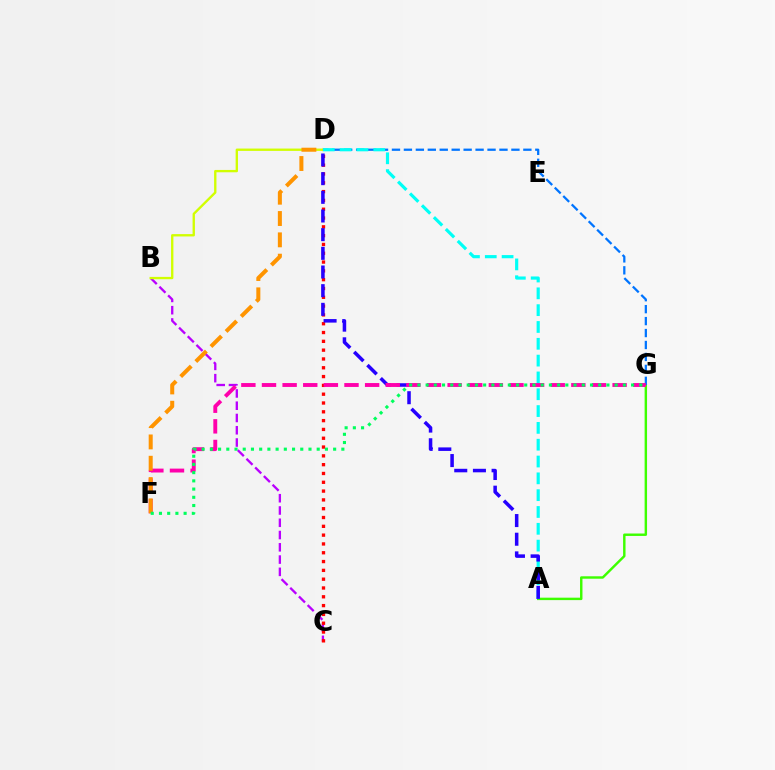{('B', 'C'): [{'color': '#b900ff', 'line_style': 'dashed', 'thickness': 1.67}], ('A', 'G'): [{'color': '#3dff00', 'line_style': 'solid', 'thickness': 1.75}], ('D', 'G'): [{'color': '#0074ff', 'line_style': 'dashed', 'thickness': 1.62}], ('B', 'D'): [{'color': '#d1ff00', 'line_style': 'solid', 'thickness': 1.69}], ('C', 'D'): [{'color': '#ff0000', 'line_style': 'dotted', 'thickness': 2.39}], ('A', 'D'): [{'color': '#00fff6', 'line_style': 'dashed', 'thickness': 2.28}, {'color': '#2500ff', 'line_style': 'dashed', 'thickness': 2.54}], ('F', 'G'): [{'color': '#ff00ac', 'line_style': 'dashed', 'thickness': 2.8}, {'color': '#00ff5c', 'line_style': 'dotted', 'thickness': 2.23}], ('D', 'F'): [{'color': '#ff9400', 'line_style': 'dashed', 'thickness': 2.9}]}